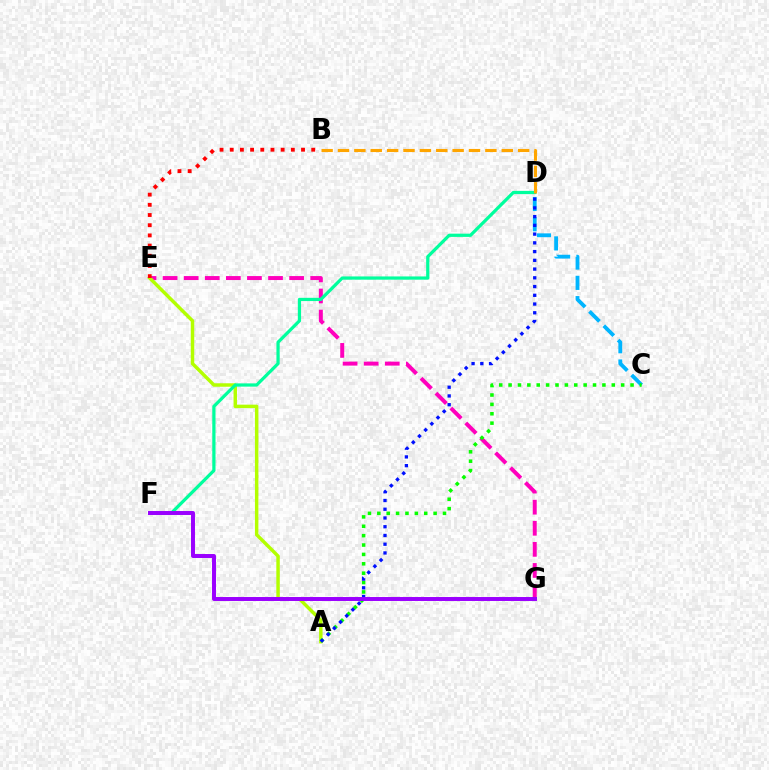{('C', 'D'): [{'color': '#00b5ff', 'line_style': 'dashed', 'thickness': 2.75}], ('E', 'G'): [{'color': '#ff00bd', 'line_style': 'dashed', 'thickness': 2.86}], ('A', 'E'): [{'color': '#b3ff00', 'line_style': 'solid', 'thickness': 2.49}], ('D', 'F'): [{'color': '#00ff9d', 'line_style': 'solid', 'thickness': 2.33}], ('B', 'D'): [{'color': '#ffa500', 'line_style': 'dashed', 'thickness': 2.22}], ('B', 'E'): [{'color': '#ff0000', 'line_style': 'dotted', 'thickness': 2.77}], ('A', 'C'): [{'color': '#08ff00', 'line_style': 'dotted', 'thickness': 2.55}], ('A', 'D'): [{'color': '#0010ff', 'line_style': 'dotted', 'thickness': 2.38}], ('F', 'G'): [{'color': '#9b00ff', 'line_style': 'solid', 'thickness': 2.85}]}